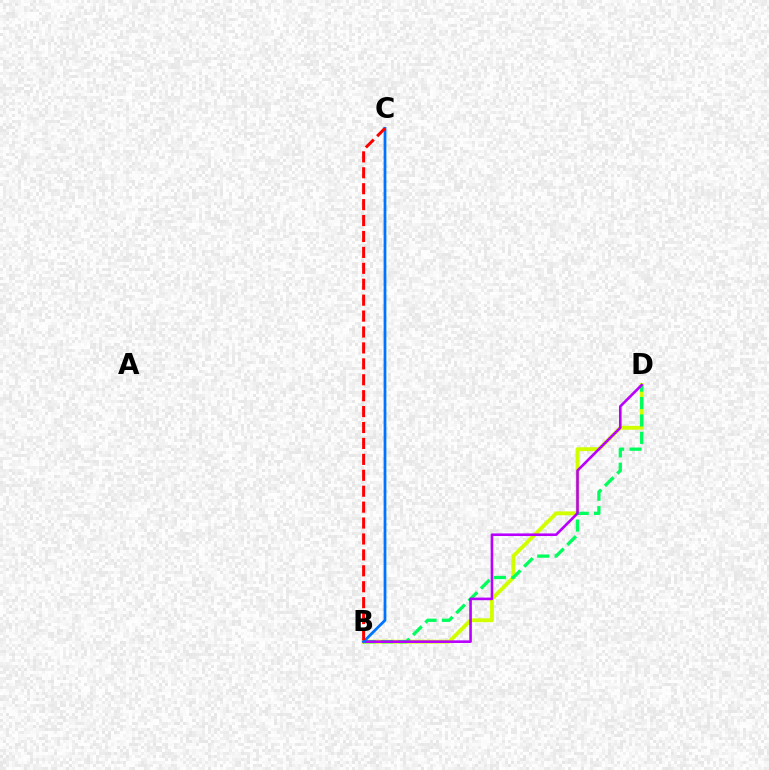{('B', 'D'): [{'color': '#d1ff00', 'line_style': 'solid', 'thickness': 2.79}, {'color': '#00ff5c', 'line_style': 'dashed', 'thickness': 2.37}, {'color': '#b900ff', 'line_style': 'solid', 'thickness': 1.88}], ('B', 'C'): [{'color': '#0074ff', 'line_style': 'solid', 'thickness': 1.99}, {'color': '#ff0000', 'line_style': 'dashed', 'thickness': 2.16}]}